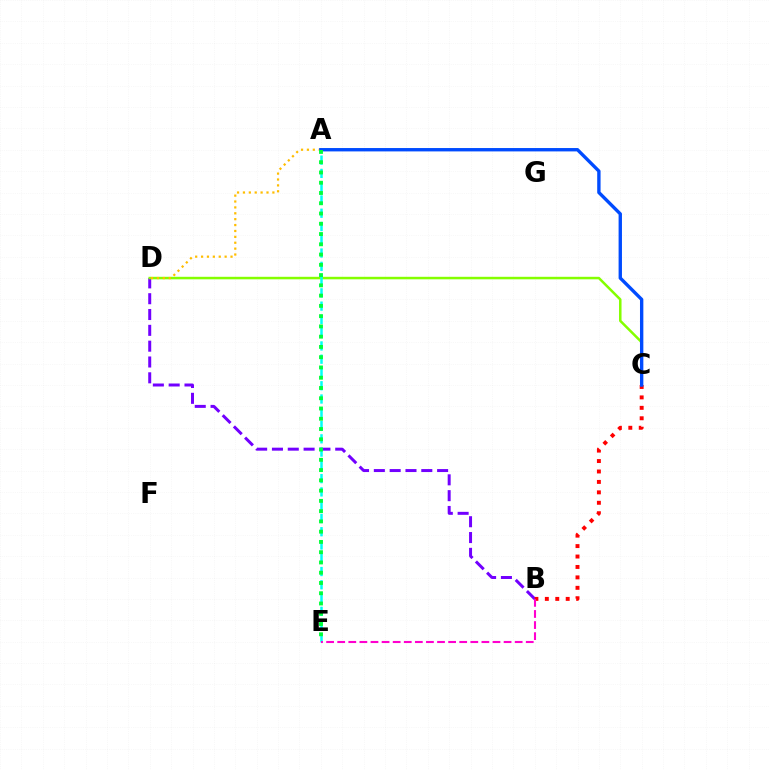{('B', 'D'): [{'color': '#7200ff', 'line_style': 'dashed', 'thickness': 2.15}], ('C', 'D'): [{'color': '#84ff00', 'line_style': 'solid', 'thickness': 1.8}], ('A', 'D'): [{'color': '#ffbd00', 'line_style': 'dotted', 'thickness': 1.6}], ('B', 'C'): [{'color': '#ff0000', 'line_style': 'dotted', 'thickness': 2.83}], ('A', 'E'): [{'color': '#00fff6', 'line_style': 'dashed', 'thickness': 1.8}, {'color': '#00ff39', 'line_style': 'dotted', 'thickness': 2.79}], ('A', 'C'): [{'color': '#004bff', 'line_style': 'solid', 'thickness': 2.42}], ('B', 'E'): [{'color': '#ff00cf', 'line_style': 'dashed', 'thickness': 1.51}]}